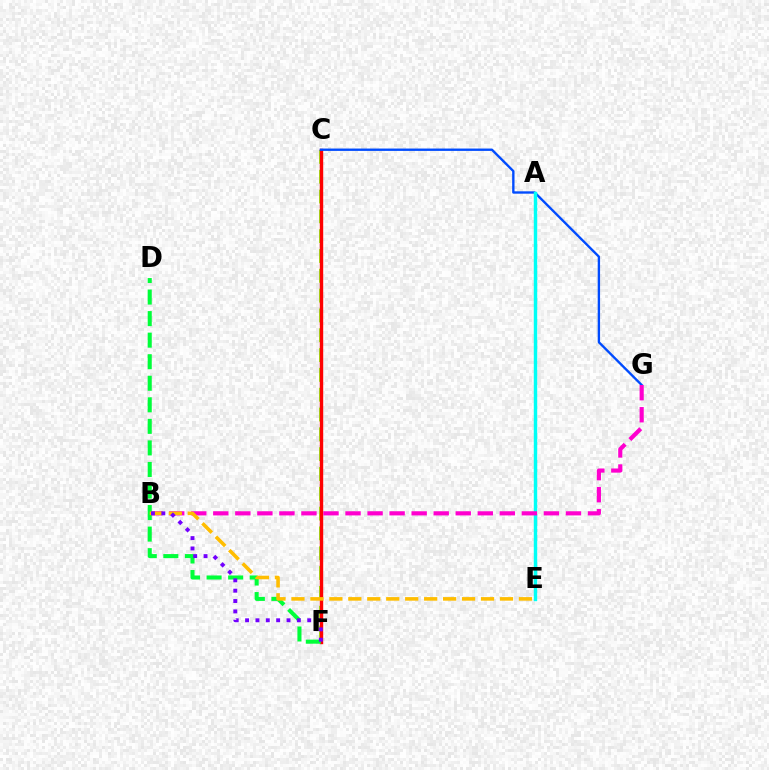{('C', 'F'): [{'color': '#84ff00', 'line_style': 'dashed', 'thickness': 2.69}, {'color': '#ff0000', 'line_style': 'solid', 'thickness': 2.45}], ('C', 'G'): [{'color': '#004bff', 'line_style': 'solid', 'thickness': 1.7}], ('A', 'E'): [{'color': '#00fff6', 'line_style': 'solid', 'thickness': 2.48}], ('B', 'G'): [{'color': '#ff00cf', 'line_style': 'dashed', 'thickness': 2.99}], ('D', 'F'): [{'color': '#00ff39', 'line_style': 'dashed', 'thickness': 2.93}], ('B', 'E'): [{'color': '#ffbd00', 'line_style': 'dashed', 'thickness': 2.58}], ('B', 'F'): [{'color': '#7200ff', 'line_style': 'dotted', 'thickness': 2.81}]}